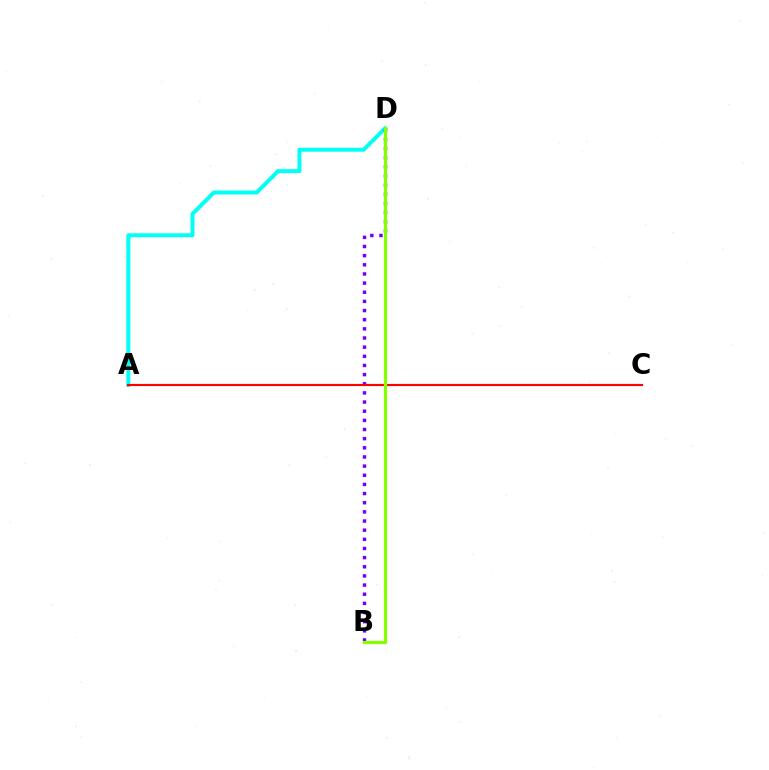{('A', 'D'): [{'color': '#00fff6', 'line_style': 'solid', 'thickness': 2.87}], ('B', 'D'): [{'color': '#7200ff', 'line_style': 'dotted', 'thickness': 2.49}, {'color': '#84ff00', 'line_style': 'solid', 'thickness': 2.34}], ('A', 'C'): [{'color': '#ff0000', 'line_style': 'solid', 'thickness': 1.55}]}